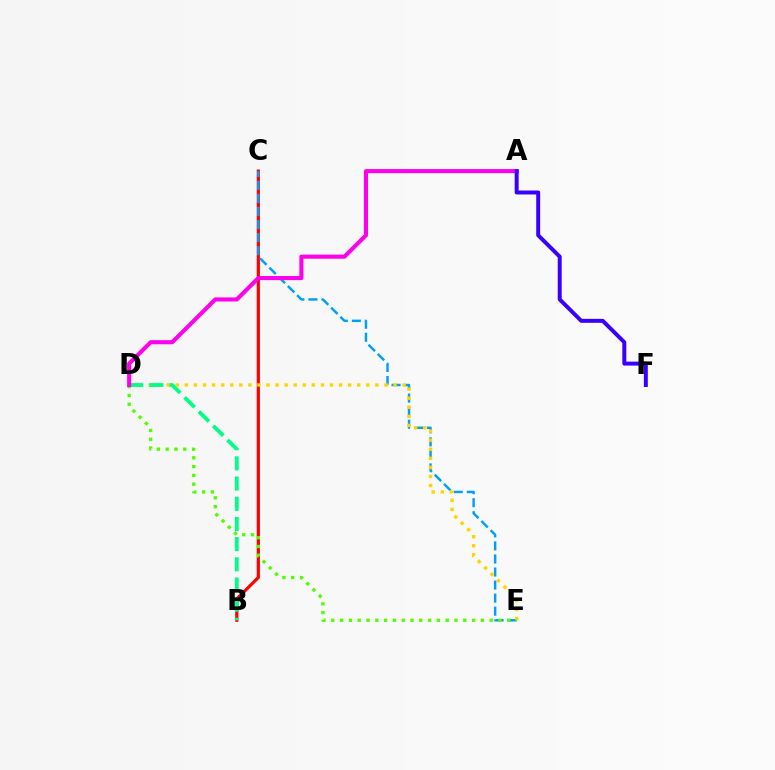{('B', 'C'): [{'color': '#ff0000', 'line_style': 'solid', 'thickness': 2.29}], ('C', 'E'): [{'color': '#009eff', 'line_style': 'dashed', 'thickness': 1.77}], ('D', 'E'): [{'color': '#ffd500', 'line_style': 'dotted', 'thickness': 2.46}, {'color': '#4fff00', 'line_style': 'dotted', 'thickness': 2.39}], ('B', 'D'): [{'color': '#00ff86', 'line_style': 'dashed', 'thickness': 2.74}], ('A', 'D'): [{'color': '#ff00ed', 'line_style': 'solid', 'thickness': 2.94}], ('A', 'F'): [{'color': '#3700ff', 'line_style': 'solid', 'thickness': 2.85}]}